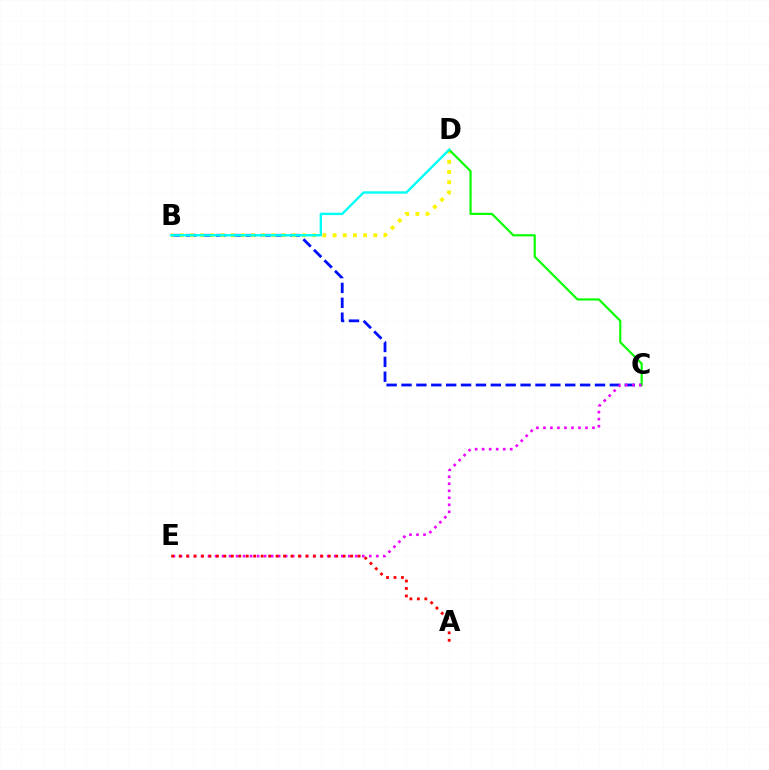{('B', 'C'): [{'color': '#0010ff', 'line_style': 'dashed', 'thickness': 2.02}], ('B', 'D'): [{'color': '#fcf500', 'line_style': 'dotted', 'thickness': 2.77}, {'color': '#00fff6', 'line_style': 'solid', 'thickness': 1.71}], ('C', 'D'): [{'color': '#08ff00', 'line_style': 'solid', 'thickness': 1.56}], ('C', 'E'): [{'color': '#ee00ff', 'line_style': 'dotted', 'thickness': 1.9}], ('A', 'E'): [{'color': '#ff0000', 'line_style': 'dotted', 'thickness': 2.03}]}